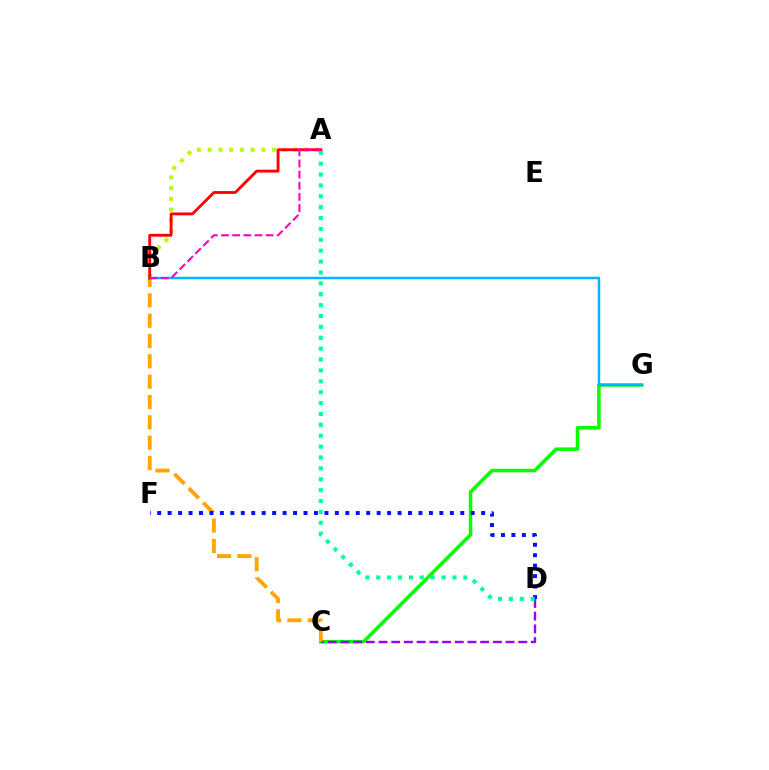{('A', 'B'): [{'color': '#b3ff00', 'line_style': 'dotted', 'thickness': 2.92}, {'color': '#ff0000', 'line_style': 'solid', 'thickness': 2.05}, {'color': '#ff00bd', 'line_style': 'dashed', 'thickness': 1.51}], ('C', 'G'): [{'color': '#08ff00', 'line_style': 'solid', 'thickness': 2.55}], ('C', 'D'): [{'color': '#9b00ff', 'line_style': 'dashed', 'thickness': 1.73}], ('B', 'C'): [{'color': '#ffa500', 'line_style': 'dashed', 'thickness': 2.76}], ('D', 'F'): [{'color': '#0010ff', 'line_style': 'dotted', 'thickness': 2.84}], ('B', 'G'): [{'color': '#00b5ff', 'line_style': 'solid', 'thickness': 1.78}], ('A', 'D'): [{'color': '#00ff9d', 'line_style': 'dotted', 'thickness': 2.96}]}